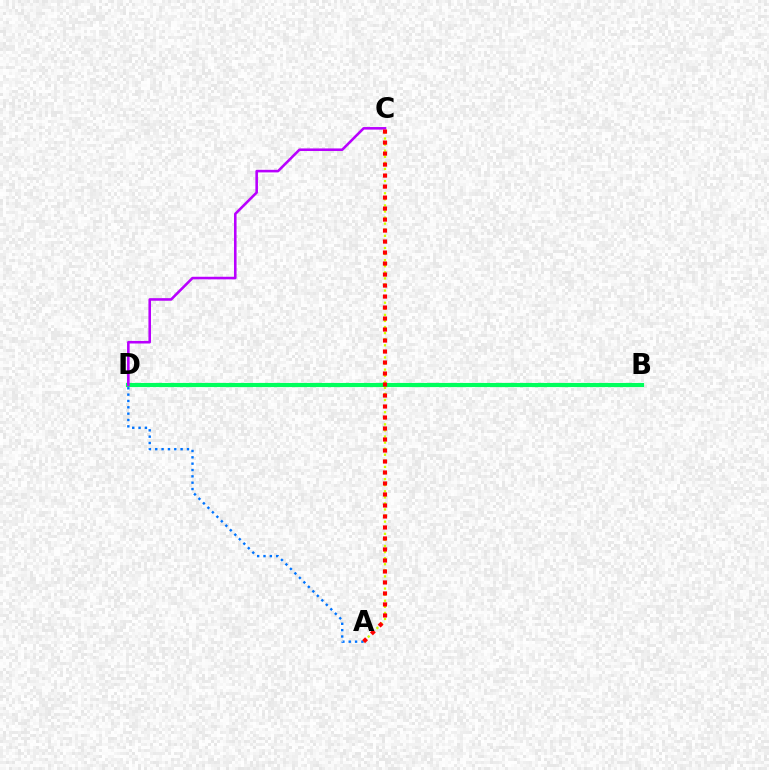{('A', 'C'): [{'color': '#d1ff00', 'line_style': 'dotted', 'thickness': 1.65}, {'color': '#ff0000', 'line_style': 'dotted', 'thickness': 2.99}], ('B', 'D'): [{'color': '#00ff5c', 'line_style': 'solid', 'thickness': 2.97}], ('C', 'D'): [{'color': '#b900ff', 'line_style': 'solid', 'thickness': 1.85}], ('A', 'D'): [{'color': '#0074ff', 'line_style': 'dotted', 'thickness': 1.72}]}